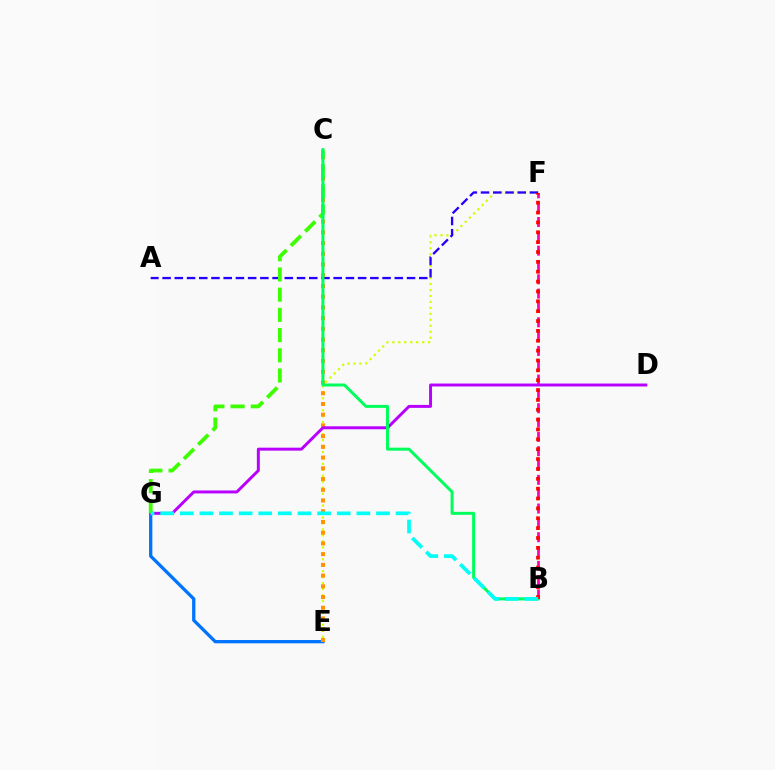{('E', 'F'): [{'color': '#d1ff00', 'line_style': 'dotted', 'thickness': 1.62}], ('A', 'F'): [{'color': '#2500ff', 'line_style': 'dashed', 'thickness': 1.66}], ('E', 'G'): [{'color': '#0074ff', 'line_style': 'solid', 'thickness': 2.37}], ('C', 'E'): [{'color': '#ff9400', 'line_style': 'dotted', 'thickness': 2.91}], ('B', 'F'): [{'color': '#ff00ac', 'line_style': 'dashed', 'thickness': 1.95}, {'color': '#ff0000', 'line_style': 'dotted', 'thickness': 2.68}], ('D', 'G'): [{'color': '#b900ff', 'line_style': 'solid', 'thickness': 2.13}], ('C', 'G'): [{'color': '#3dff00', 'line_style': 'dashed', 'thickness': 2.74}], ('B', 'C'): [{'color': '#00ff5c', 'line_style': 'solid', 'thickness': 2.16}], ('B', 'G'): [{'color': '#00fff6', 'line_style': 'dashed', 'thickness': 2.67}]}